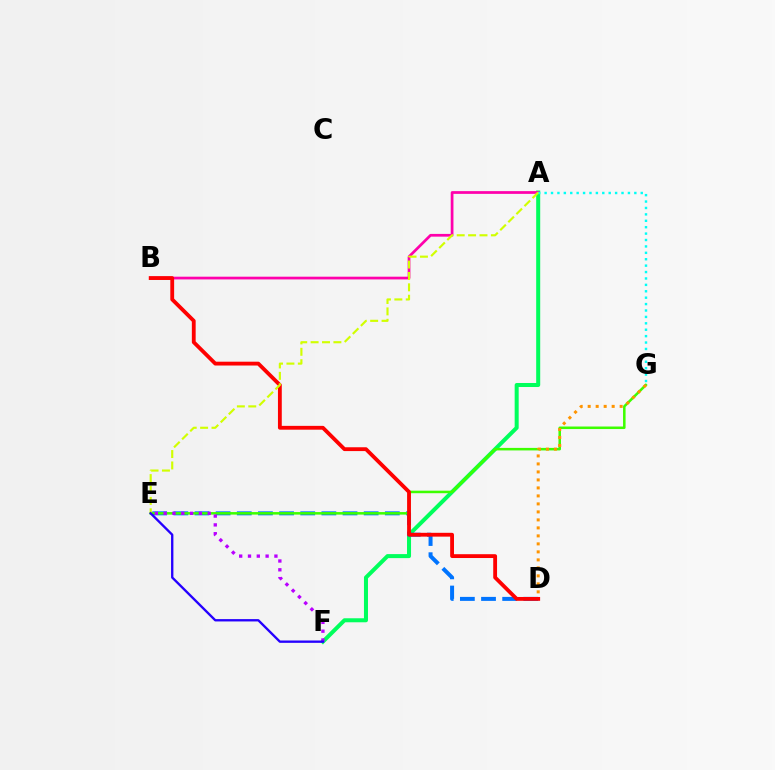{('A', 'F'): [{'color': '#00ff5c', 'line_style': 'solid', 'thickness': 2.89}], ('A', 'B'): [{'color': '#ff00ac', 'line_style': 'solid', 'thickness': 1.97}], ('D', 'E'): [{'color': '#0074ff', 'line_style': 'dashed', 'thickness': 2.87}], ('E', 'G'): [{'color': '#3dff00', 'line_style': 'solid', 'thickness': 1.82}], ('D', 'G'): [{'color': '#ff9400', 'line_style': 'dotted', 'thickness': 2.17}], ('A', 'G'): [{'color': '#00fff6', 'line_style': 'dotted', 'thickness': 1.74}], ('E', 'F'): [{'color': '#b900ff', 'line_style': 'dotted', 'thickness': 2.39}, {'color': '#2500ff', 'line_style': 'solid', 'thickness': 1.69}], ('B', 'D'): [{'color': '#ff0000', 'line_style': 'solid', 'thickness': 2.75}], ('A', 'E'): [{'color': '#d1ff00', 'line_style': 'dashed', 'thickness': 1.55}]}